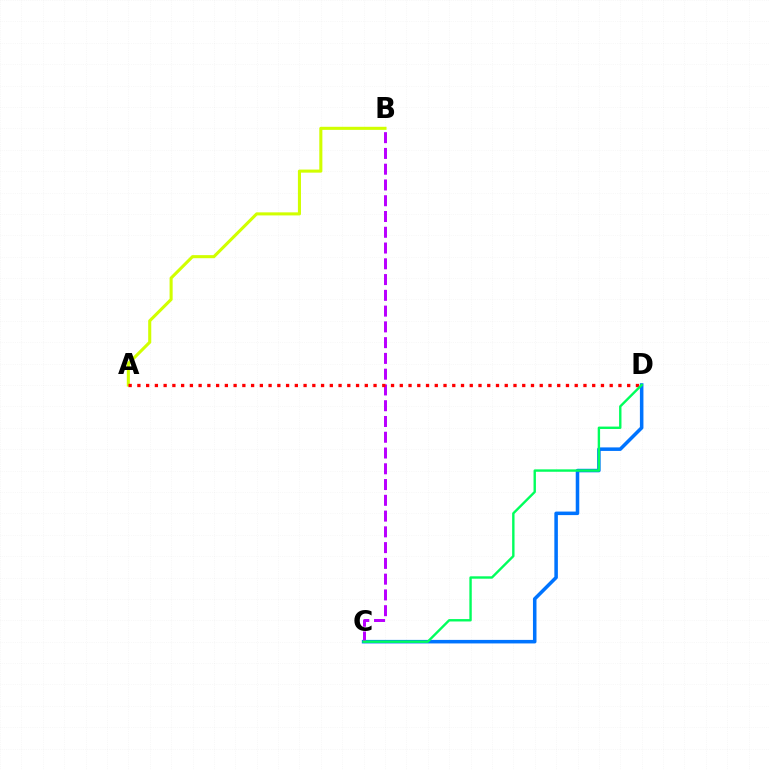{('C', 'D'): [{'color': '#0074ff', 'line_style': 'solid', 'thickness': 2.54}, {'color': '#00ff5c', 'line_style': 'solid', 'thickness': 1.72}], ('A', 'B'): [{'color': '#d1ff00', 'line_style': 'solid', 'thickness': 2.21}], ('B', 'C'): [{'color': '#b900ff', 'line_style': 'dashed', 'thickness': 2.14}], ('A', 'D'): [{'color': '#ff0000', 'line_style': 'dotted', 'thickness': 2.38}]}